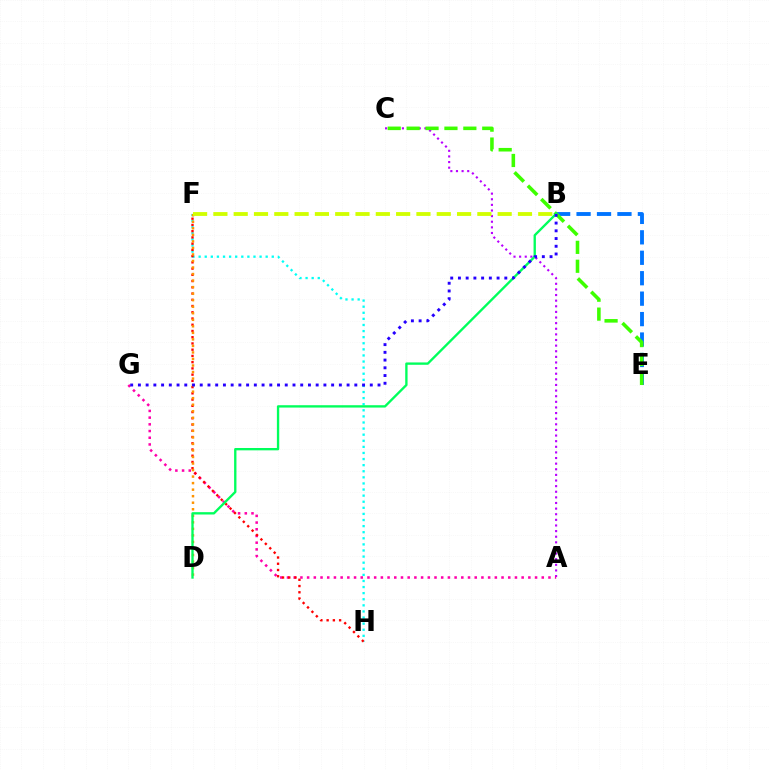{('F', 'H'): [{'color': '#00fff6', 'line_style': 'dotted', 'thickness': 1.66}, {'color': '#ff0000', 'line_style': 'dotted', 'thickness': 1.69}], ('A', 'C'): [{'color': '#b900ff', 'line_style': 'dotted', 'thickness': 1.53}], ('B', 'E'): [{'color': '#0074ff', 'line_style': 'dashed', 'thickness': 2.78}], ('C', 'E'): [{'color': '#3dff00', 'line_style': 'dashed', 'thickness': 2.57}], ('A', 'G'): [{'color': '#ff00ac', 'line_style': 'dotted', 'thickness': 1.82}], ('D', 'F'): [{'color': '#ff9400', 'line_style': 'dotted', 'thickness': 1.78}], ('B', 'D'): [{'color': '#00ff5c', 'line_style': 'solid', 'thickness': 1.69}], ('B', 'G'): [{'color': '#2500ff', 'line_style': 'dotted', 'thickness': 2.1}], ('B', 'F'): [{'color': '#d1ff00', 'line_style': 'dashed', 'thickness': 2.76}]}